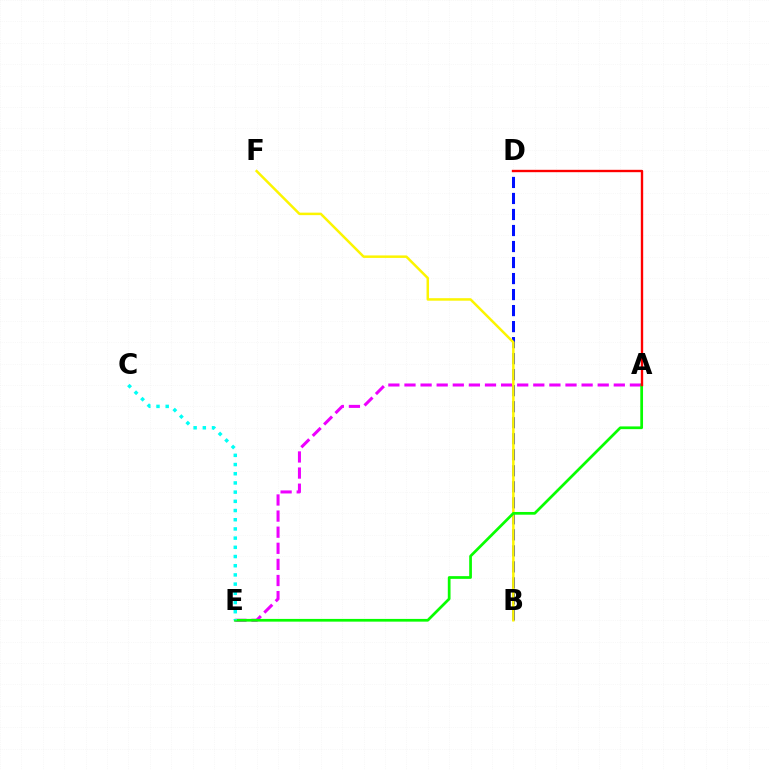{('B', 'D'): [{'color': '#0010ff', 'line_style': 'dashed', 'thickness': 2.18}], ('A', 'E'): [{'color': '#ee00ff', 'line_style': 'dashed', 'thickness': 2.19}, {'color': '#08ff00', 'line_style': 'solid', 'thickness': 1.96}], ('B', 'F'): [{'color': '#fcf500', 'line_style': 'solid', 'thickness': 1.8}], ('C', 'E'): [{'color': '#00fff6', 'line_style': 'dotted', 'thickness': 2.5}], ('A', 'D'): [{'color': '#ff0000', 'line_style': 'solid', 'thickness': 1.7}]}